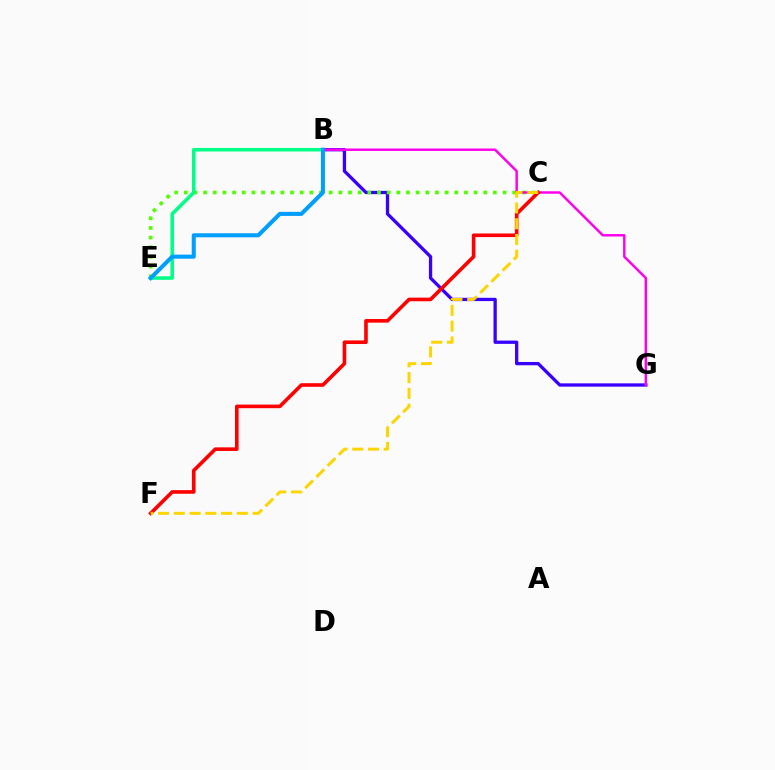{('B', 'G'): [{'color': '#3700ff', 'line_style': 'solid', 'thickness': 2.37}, {'color': '#ff00ed', 'line_style': 'solid', 'thickness': 1.77}], ('C', 'E'): [{'color': '#4fff00', 'line_style': 'dotted', 'thickness': 2.62}], ('B', 'E'): [{'color': '#00ff86', 'line_style': 'solid', 'thickness': 2.54}, {'color': '#009eff', 'line_style': 'solid', 'thickness': 2.91}], ('C', 'F'): [{'color': '#ff0000', 'line_style': 'solid', 'thickness': 2.6}, {'color': '#ffd500', 'line_style': 'dashed', 'thickness': 2.14}]}